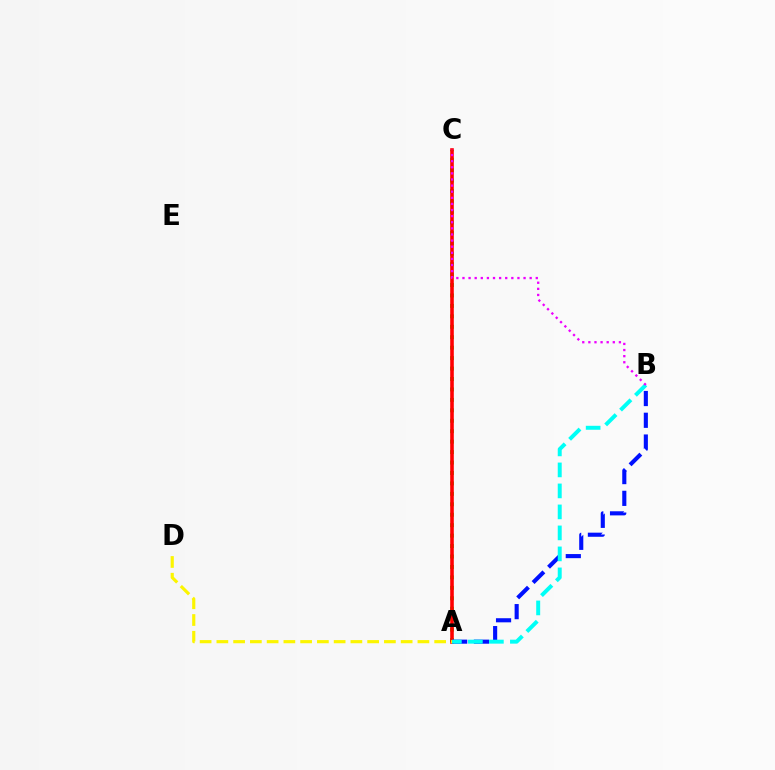{('A', 'C'): [{'color': '#08ff00', 'line_style': 'dotted', 'thickness': 2.84}, {'color': '#ff0000', 'line_style': 'solid', 'thickness': 2.59}], ('A', 'B'): [{'color': '#0010ff', 'line_style': 'dashed', 'thickness': 2.96}, {'color': '#00fff6', 'line_style': 'dashed', 'thickness': 2.85}], ('A', 'D'): [{'color': '#fcf500', 'line_style': 'dashed', 'thickness': 2.28}], ('B', 'C'): [{'color': '#ee00ff', 'line_style': 'dotted', 'thickness': 1.66}]}